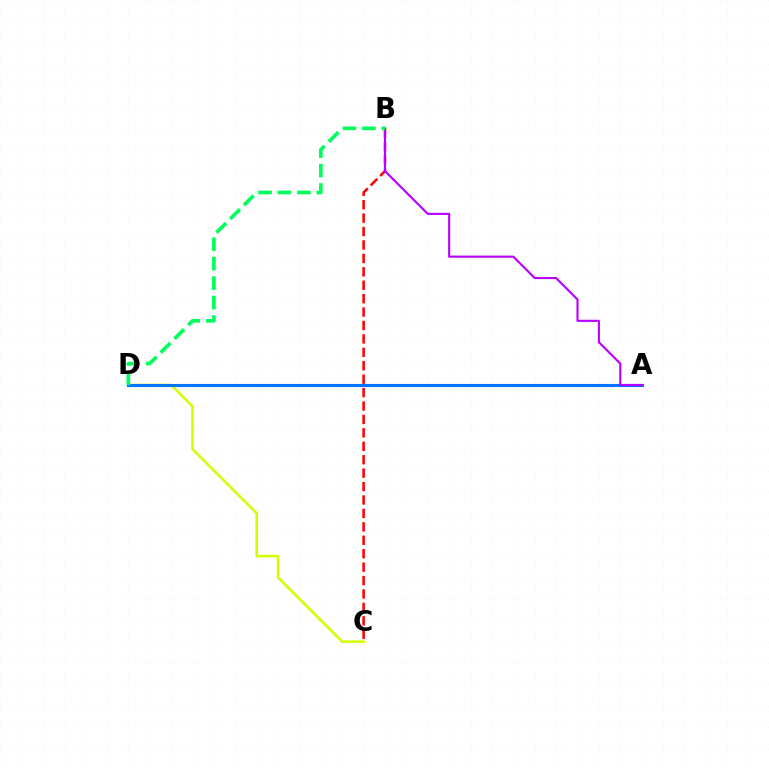{('B', 'C'): [{'color': '#ff0000', 'line_style': 'dashed', 'thickness': 1.82}], ('C', 'D'): [{'color': '#d1ff00', 'line_style': 'solid', 'thickness': 1.85}], ('A', 'D'): [{'color': '#0074ff', 'line_style': 'solid', 'thickness': 2.22}], ('A', 'B'): [{'color': '#b900ff', 'line_style': 'solid', 'thickness': 1.52}], ('B', 'D'): [{'color': '#00ff5c', 'line_style': 'dashed', 'thickness': 2.64}]}